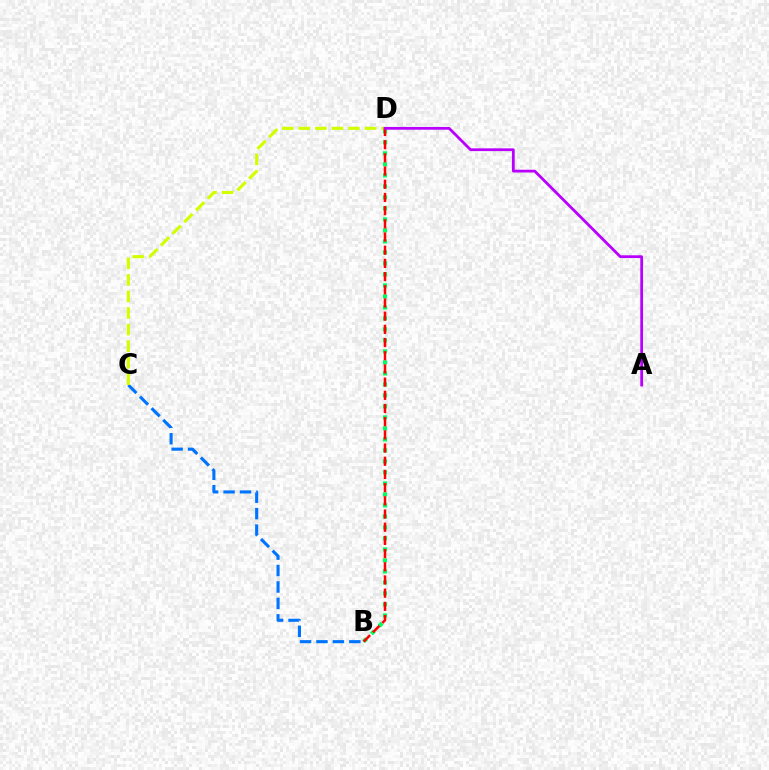{('B', 'D'): [{'color': '#00ff5c', 'line_style': 'dotted', 'thickness': 2.99}, {'color': '#ff0000', 'line_style': 'dashed', 'thickness': 1.79}], ('B', 'C'): [{'color': '#0074ff', 'line_style': 'dashed', 'thickness': 2.23}], ('C', 'D'): [{'color': '#d1ff00', 'line_style': 'dashed', 'thickness': 2.25}], ('A', 'D'): [{'color': '#b900ff', 'line_style': 'solid', 'thickness': 1.99}]}